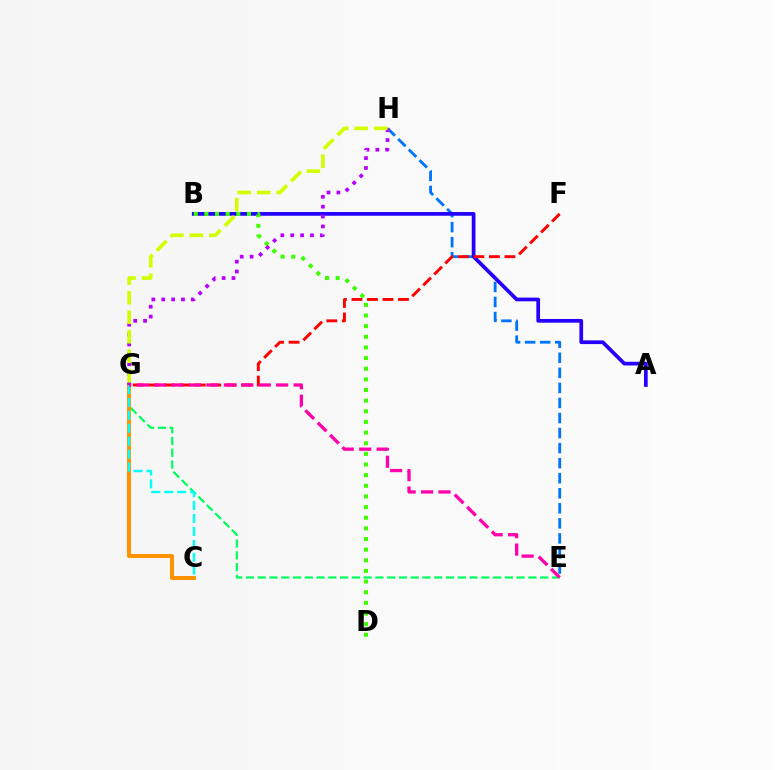{('E', 'H'): [{'color': '#0074ff', 'line_style': 'dashed', 'thickness': 2.04}], ('E', 'G'): [{'color': '#00ff5c', 'line_style': 'dashed', 'thickness': 1.6}, {'color': '#ff00ac', 'line_style': 'dashed', 'thickness': 2.37}], ('A', 'B'): [{'color': '#2500ff', 'line_style': 'solid', 'thickness': 2.68}], ('F', 'G'): [{'color': '#ff0000', 'line_style': 'dashed', 'thickness': 2.11}], ('C', 'G'): [{'color': '#ff9400', 'line_style': 'solid', 'thickness': 2.9}, {'color': '#00fff6', 'line_style': 'dashed', 'thickness': 1.76}], ('B', 'D'): [{'color': '#3dff00', 'line_style': 'dotted', 'thickness': 2.89}], ('G', 'H'): [{'color': '#b900ff', 'line_style': 'dotted', 'thickness': 2.69}, {'color': '#d1ff00', 'line_style': 'dashed', 'thickness': 2.65}]}